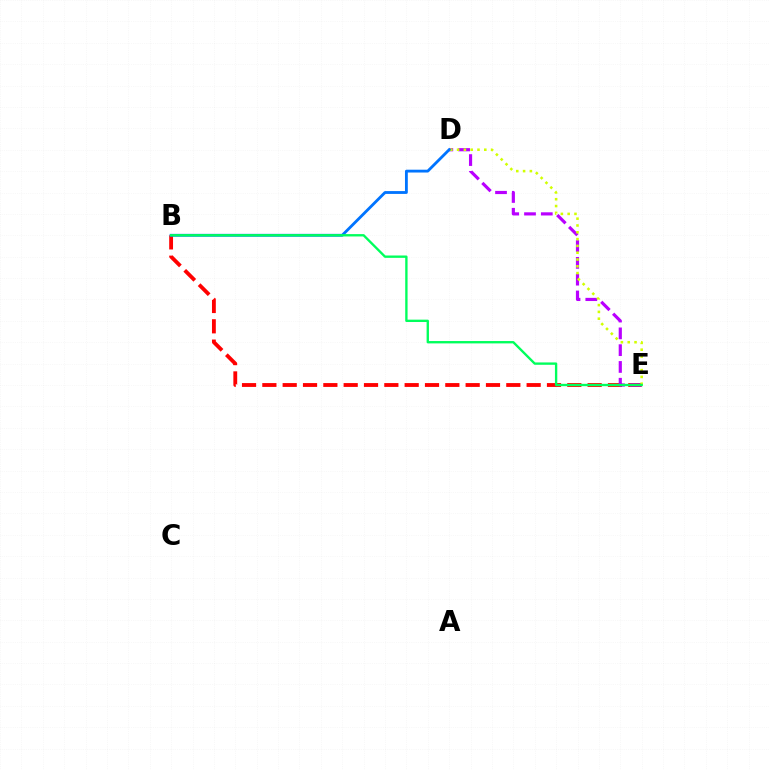{('B', 'E'): [{'color': '#ff0000', 'line_style': 'dashed', 'thickness': 2.76}, {'color': '#00ff5c', 'line_style': 'solid', 'thickness': 1.7}], ('D', 'E'): [{'color': '#b900ff', 'line_style': 'dashed', 'thickness': 2.28}, {'color': '#d1ff00', 'line_style': 'dotted', 'thickness': 1.85}], ('B', 'D'): [{'color': '#0074ff', 'line_style': 'solid', 'thickness': 2.03}]}